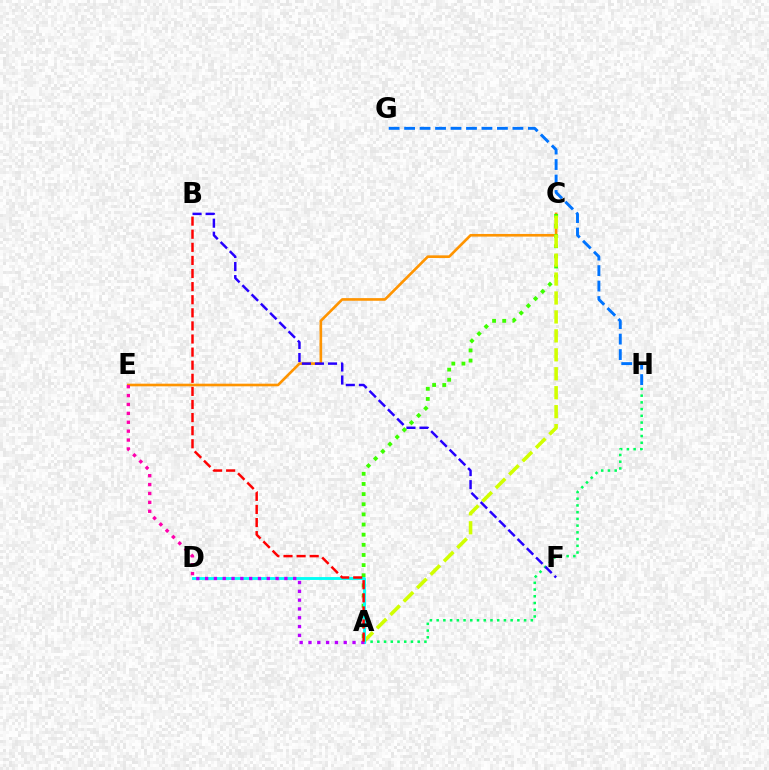{('C', 'E'): [{'color': '#ff9400', 'line_style': 'solid', 'thickness': 1.9}], ('A', 'C'): [{'color': '#3dff00', 'line_style': 'dotted', 'thickness': 2.76}, {'color': '#d1ff00', 'line_style': 'dashed', 'thickness': 2.57}], ('A', 'H'): [{'color': '#00ff5c', 'line_style': 'dotted', 'thickness': 1.83}], ('D', 'E'): [{'color': '#ff00ac', 'line_style': 'dotted', 'thickness': 2.42}], ('G', 'H'): [{'color': '#0074ff', 'line_style': 'dashed', 'thickness': 2.1}], ('A', 'D'): [{'color': '#00fff6', 'line_style': 'solid', 'thickness': 2.07}, {'color': '#b900ff', 'line_style': 'dotted', 'thickness': 2.39}], ('A', 'B'): [{'color': '#ff0000', 'line_style': 'dashed', 'thickness': 1.78}], ('B', 'F'): [{'color': '#2500ff', 'line_style': 'dashed', 'thickness': 1.77}]}